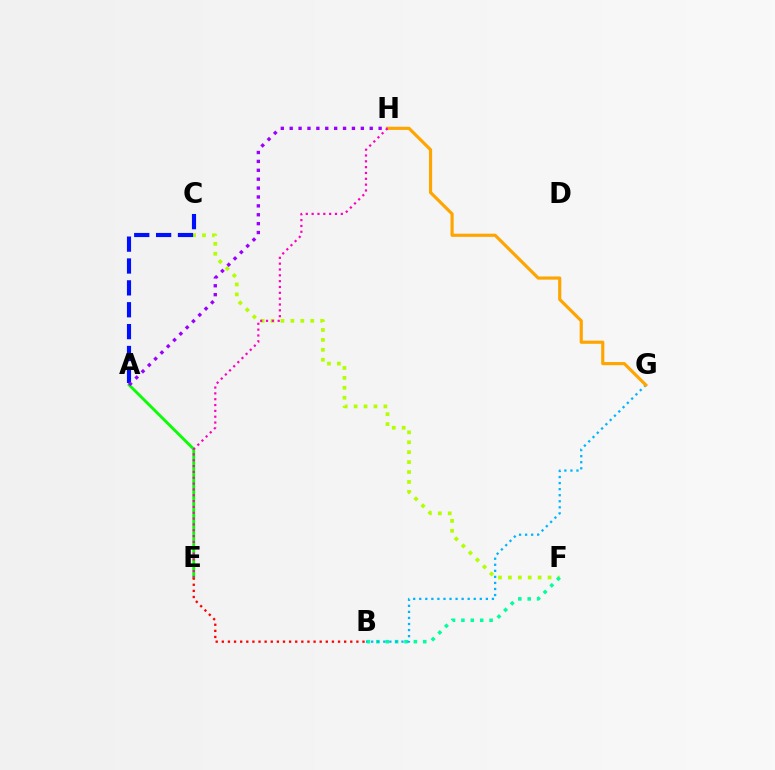{('C', 'F'): [{'color': '#b3ff00', 'line_style': 'dotted', 'thickness': 2.7}], ('B', 'F'): [{'color': '#00ff9d', 'line_style': 'dotted', 'thickness': 2.55}], ('A', 'E'): [{'color': '#08ff00', 'line_style': 'solid', 'thickness': 2.05}], ('A', 'C'): [{'color': '#0010ff', 'line_style': 'dashed', 'thickness': 2.97}], ('B', 'G'): [{'color': '#00b5ff', 'line_style': 'dotted', 'thickness': 1.65}], ('G', 'H'): [{'color': '#ffa500', 'line_style': 'solid', 'thickness': 2.28}], ('A', 'H'): [{'color': '#9b00ff', 'line_style': 'dotted', 'thickness': 2.42}], ('B', 'E'): [{'color': '#ff0000', 'line_style': 'dotted', 'thickness': 1.66}], ('E', 'H'): [{'color': '#ff00bd', 'line_style': 'dotted', 'thickness': 1.58}]}